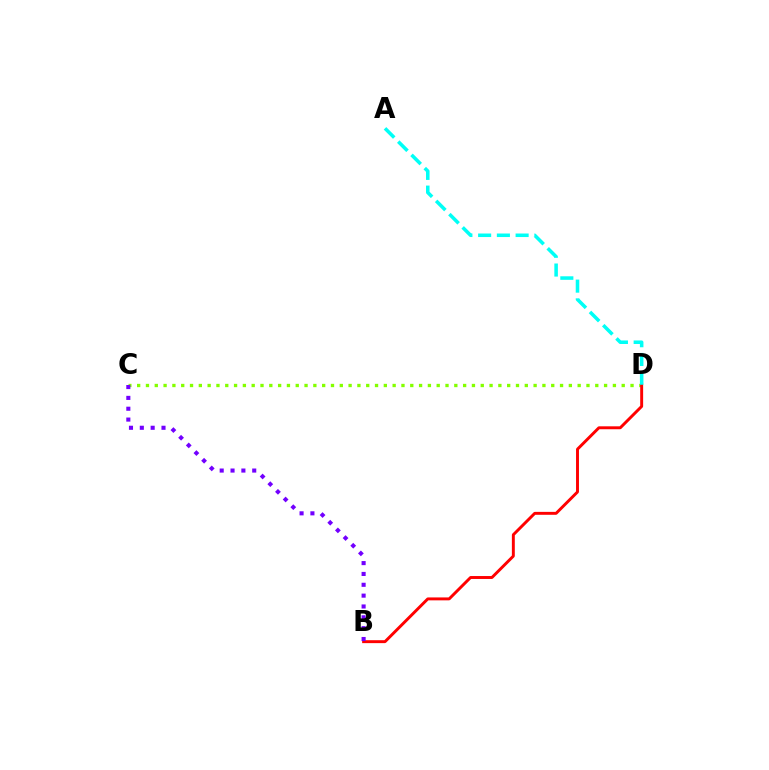{('C', 'D'): [{'color': '#84ff00', 'line_style': 'dotted', 'thickness': 2.39}], ('B', 'D'): [{'color': '#ff0000', 'line_style': 'solid', 'thickness': 2.11}], ('B', 'C'): [{'color': '#7200ff', 'line_style': 'dotted', 'thickness': 2.95}], ('A', 'D'): [{'color': '#00fff6', 'line_style': 'dashed', 'thickness': 2.55}]}